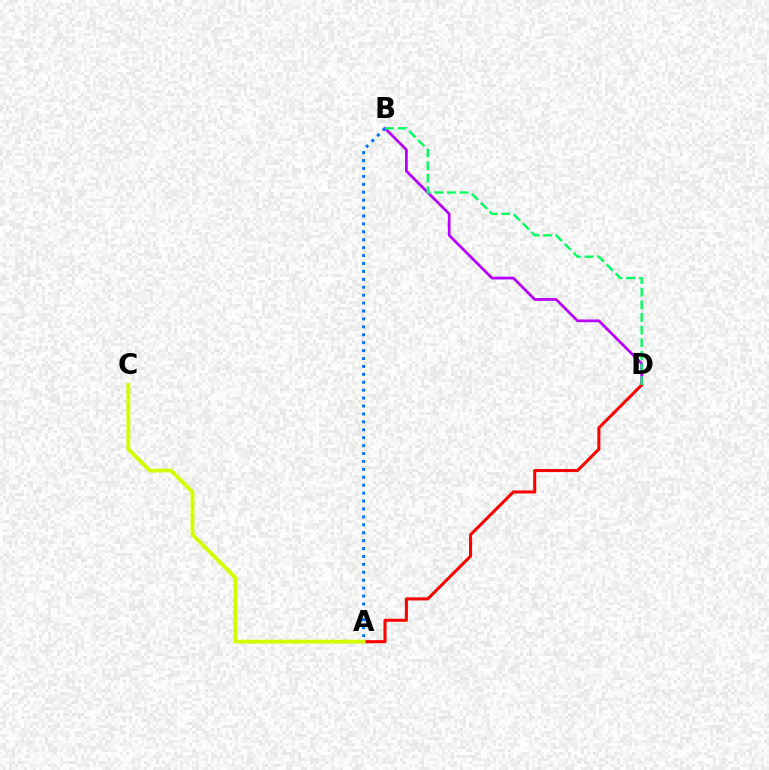{('B', 'D'): [{'color': '#b900ff', 'line_style': 'solid', 'thickness': 1.98}, {'color': '#00ff5c', 'line_style': 'dashed', 'thickness': 1.72}], ('A', 'D'): [{'color': '#ff0000', 'line_style': 'solid', 'thickness': 2.2}], ('A', 'C'): [{'color': '#d1ff00', 'line_style': 'solid', 'thickness': 2.79}], ('A', 'B'): [{'color': '#0074ff', 'line_style': 'dotted', 'thickness': 2.15}]}